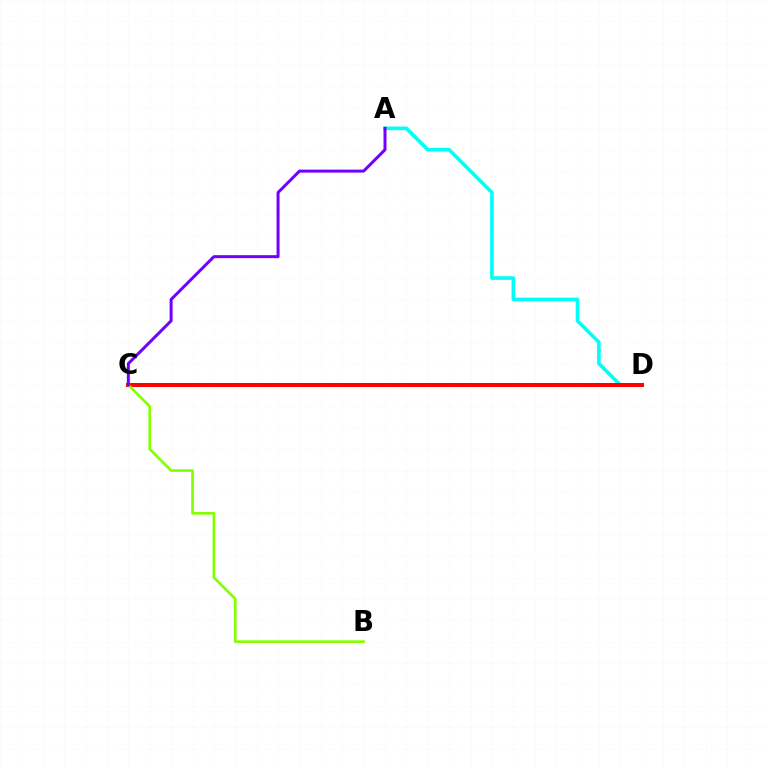{('A', 'D'): [{'color': '#00fff6', 'line_style': 'solid', 'thickness': 2.6}], ('C', 'D'): [{'color': '#ff0000', 'line_style': 'solid', 'thickness': 2.88}], ('B', 'C'): [{'color': '#84ff00', 'line_style': 'solid', 'thickness': 1.91}], ('A', 'C'): [{'color': '#7200ff', 'line_style': 'solid', 'thickness': 2.16}]}